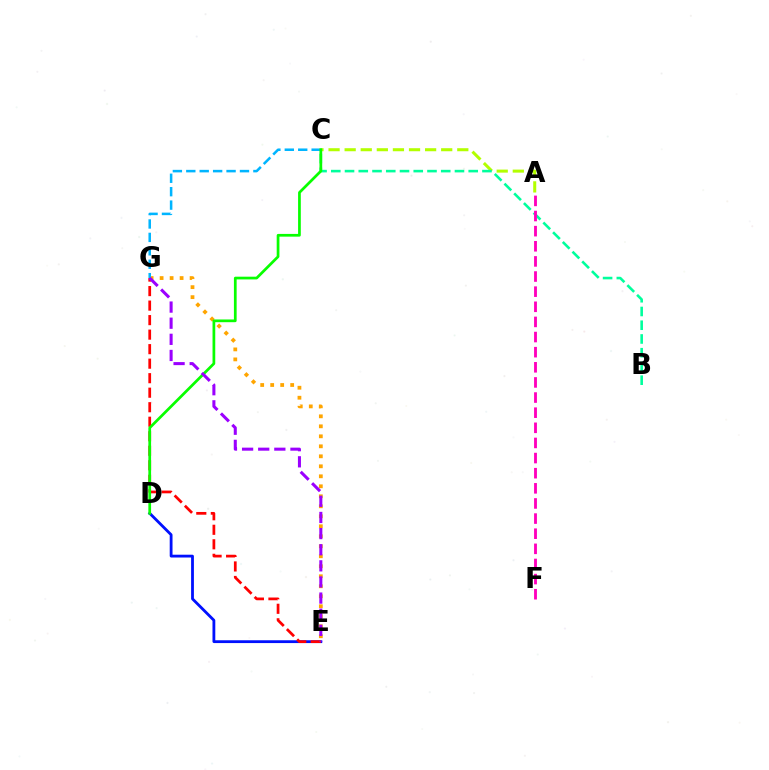{('D', 'E'): [{'color': '#0010ff', 'line_style': 'solid', 'thickness': 2.02}], ('E', 'G'): [{'color': '#ffa500', 'line_style': 'dotted', 'thickness': 2.72}, {'color': '#ff0000', 'line_style': 'dashed', 'thickness': 1.97}, {'color': '#9b00ff', 'line_style': 'dashed', 'thickness': 2.19}], ('A', 'C'): [{'color': '#b3ff00', 'line_style': 'dashed', 'thickness': 2.19}], ('B', 'C'): [{'color': '#00ff9d', 'line_style': 'dashed', 'thickness': 1.87}], ('C', 'G'): [{'color': '#00b5ff', 'line_style': 'dashed', 'thickness': 1.82}], ('C', 'D'): [{'color': '#08ff00', 'line_style': 'solid', 'thickness': 1.96}], ('A', 'F'): [{'color': '#ff00bd', 'line_style': 'dashed', 'thickness': 2.06}]}